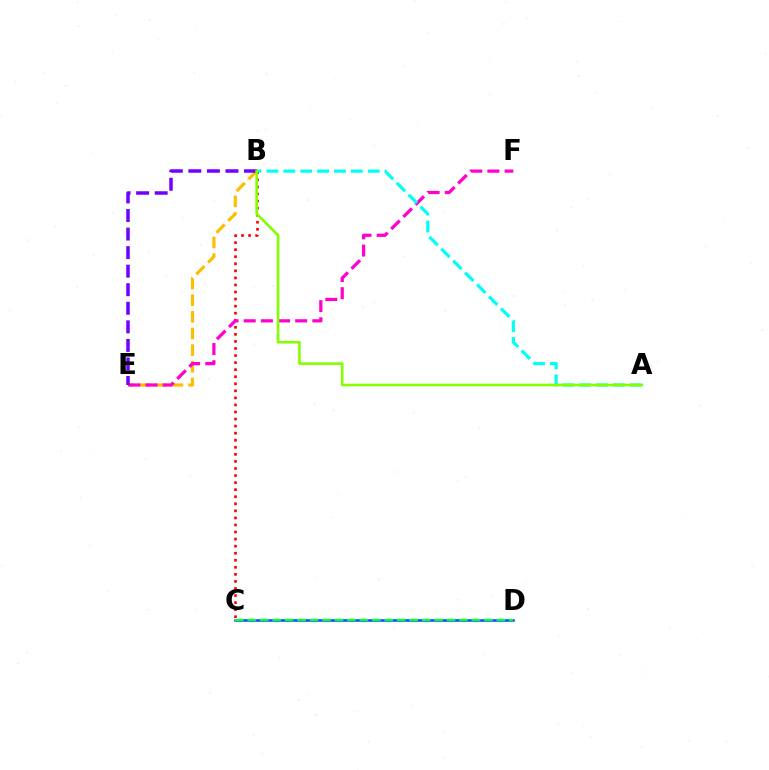{('B', 'E'): [{'color': '#ffbd00', 'line_style': 'dashed', 'thickness': 2.26}, {'color': '#7200ff', 'line_style': 'dashed', 'thickness': 2.52}], ('C', 'D'): [{'color': '#004bff', 'line_style': 'solid', 'thickness': 1.8}, {'color': '#00ff39', 'line_style': 'dashed', 'thickness': 1.69}], ('B', 'C'): [{'color': '#ff0000', 'line_style': 'dotted', 'thickness': 1.92}], ('E', 'F'): [{'color': '#ff00cf', 'line_style': 'dashed', 'thickness': 2.33}], ('A', 'B'): [{'color': '#00fff6', 'line_style': 'dashed', 'thickness': 2.29}, {'color': '#84ff00', 'line_style': 'solid', 'thickness': 1.89}]}